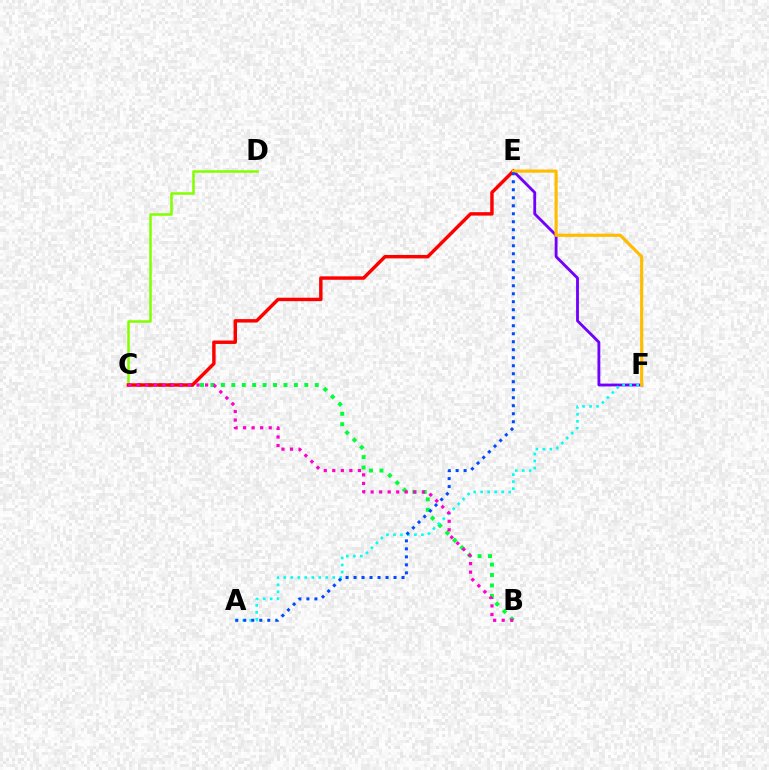{('C', 'D'): [{'color': '#84ff00', 'line_style': 'solid', 'thickness': 1.82}], ('E', 'F'): [{'color': '#7200ff', 'line_style': 'solid', 'thickness': 2.04}, {'color': '#ffbd00', 'line_style': 'solid', 'thickness': 2.27}], ('B', 'C'): [{'color': '#00ff39', 'line_style': 'dotted', 'thickness': 2.83}, {'color': '#ff00cf', 'line_style': 'dotted', 'thickness': 2.32}], ('C', 'E'): [{'color': '#ff0000', 'line_style': 'solid', 'thickness': 2.47}], ('A', 'F'): [{'color': '#00fff6', 'line_style': 'dotted', 'thickness': 1.9}], ('A', 'E'): [{'color': '#004bff', 'line_style': 'dotted', 'thickness': 2.17}]}